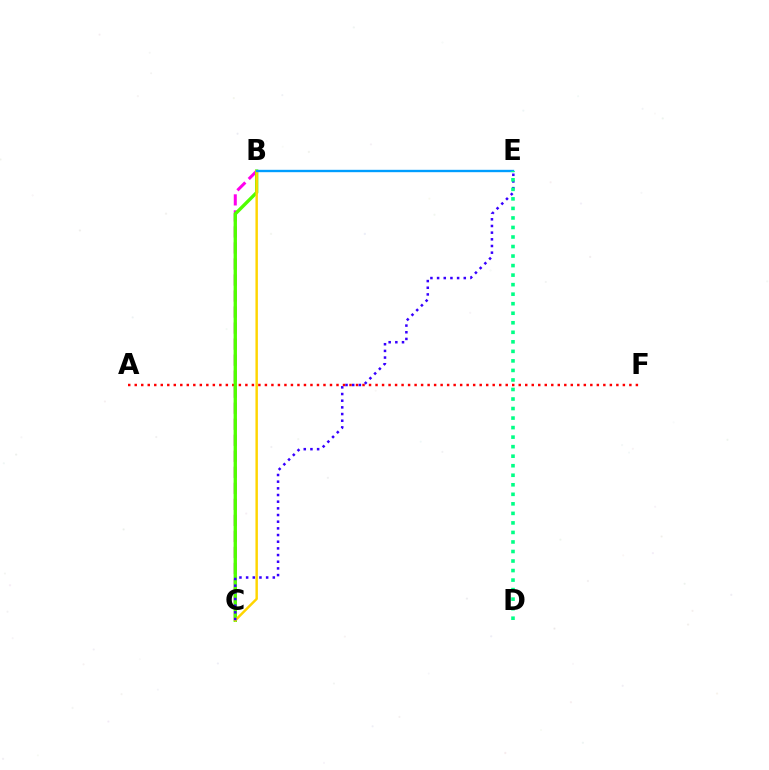{('A', 'F'): [{'color': '#ff0000', 'line_style': 'dotted', 'thickness': 1.77}], ('B', 'C'): [{'color': '#ff00ed', 'line_style': 'dashed', 'thickness': 2.18}, {'color': '#4fff00', 'line_style': 'solid', 'thickness': 2.42}, {'color': '#ffd500', 'line_style': 'solid', 'thickness': 1.77}], ('B', 'E'): [{'color': '#009eff', 'line_style': 'solid', 'thickness': 1.7}], ('C', 'E'): [{'color': '#3700ff', 'line_style': 'dotted', 'thickness': 1.81}], ('D', 'E'): [{'color': '#00ff86', 'line_style': 'dotted', 'thickness': 2.59}]}